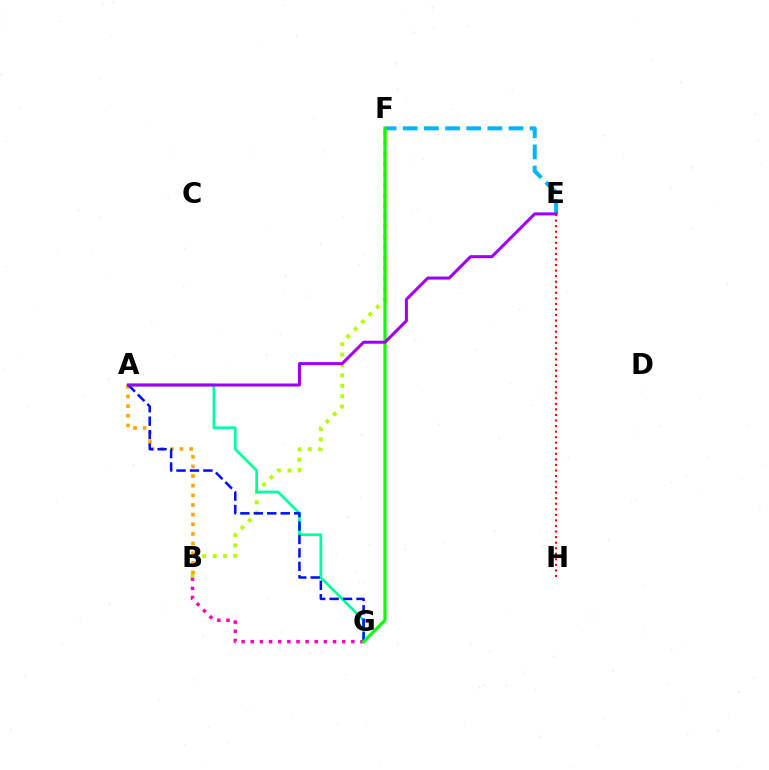{('B', 'F'): [{'color': '#b3ff00', 'line_style': 'dotted', 'thickness': 2.83}], ('A', 'G'): [{'color': '#00ff9d', 'line_style': 'solid', 'thickness': 1.96}, {'color': '#0010ff', 'line_style': 'dashed', 'thickness': 1.83}], ('E', 'F'): [{'color': '#00b5ff', 'line_style': 'dashed', 'thickness': 2.87}], ('A', 'B'): [{'color': '#ffa500', 'line_style': 'dotted', 'thickness': 2.62}], ('B', 'G'): [{'color': '#ff00bd', 'line_style': 'dotted', 'thickness': 2.48}], ('F', 'G'): [{'color': '#08ff00', 'line_style': 'solid', 'thickness': 2.32}], ('A', 'E'): [{'color': '#9b00ff', 'line_style': 'solid', 'thickness': 2.18}], ('E', 'H'): [{'color': '#ff0000', 'line_style': 'dotted', 'thickness': 1.51}]}